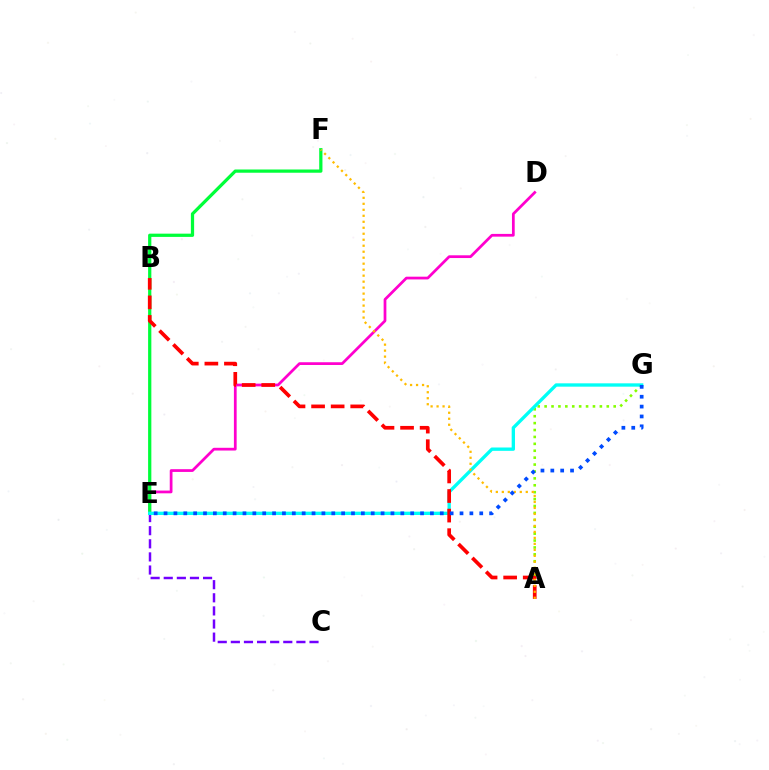{('D', 'E'): [{'color': '#ff00cf', 'line_style': 'solid', 'thickness': 1.98}], ('A', 'G'): [{'color': '#84ff00', 'line_style': 'dotted', 'thickness': 1.88}], ('C', 'E'): [{'color': '#7200ff', 'line_style': 'dashed', 'thickness': 1.78}], ('E', 'F'): [{'color': '#00ff39', 'line_style': 'solid', 'thickness': 2.33}], ('E', 'G'): [{'color': '#00fff6', 'line_style': 'solid', 'thickness': 2.4}, {'color': '#004bff', 'line_style': 'dotted', 'thickness': 2.68}], ('A', 'B'): [{'color': '#ff0000', 'line_style': 'dashed', 'thickness': 2.66}], ('A', 'F'): [{'color': '#ffbd00', 'line_style': 'dotted', 'thickness': 1.63}]}